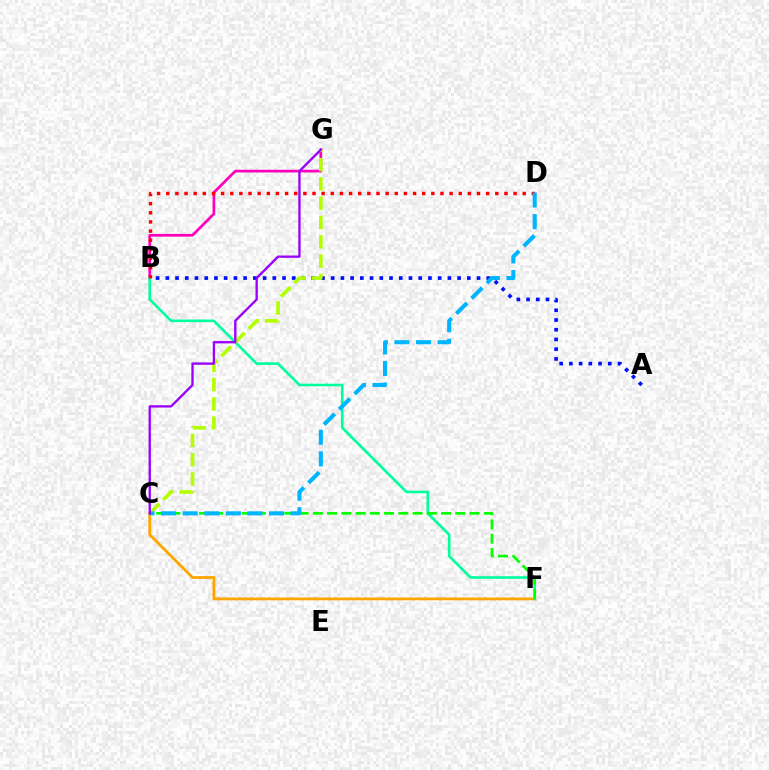{('B', 'G'): [{'color': '#ff00bd', 'line_style': 'solid', 'thickness': 1.96}], ('C', 'F'): [{'color': '#ffa500', 'line_style': 'solid', 'thickness': 2.02}, {'color': '#08ff00', 'line_style': 'dashed', 'thickness': 1.94}], ('B', 'F'): [{'color': '#00ff9d', 'line_style': 'solid', 'thickness': 1.89}], ('A', 'B'): [{'color': '#0010ff', 'line_style': 'dotted', 'thickness': 2.64}], ('C', 'G'): [{'color': '#b3ff00', 'line_style': 'dashed', 'thickness': 2.62}, {'color': '#9b00ff', 'line_style': 'solid', 'thickness': 1.68}], ('B', 'D'): [{'color': '#ff0000', 'line_style': 'dotted', 'thickness': 2.48}], ('C', 'D'): [{'color': '#00b5ff', 'line_style': 'dashed', 'thickness': 2.93}]}